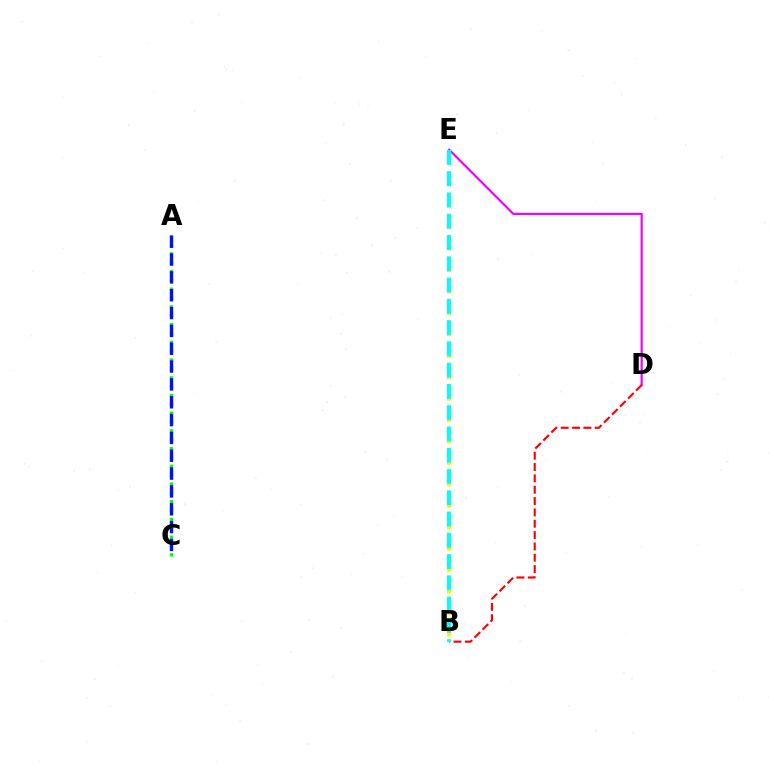{('D', 'E'): [{'color': '#ee00ff', 'line_style': 'solid', 'thickness': 1.55}], ('B', 'E'): [{'color': '#fcf500', 'line_style': 'dotted', 'thickness': 2.91}, {'color': '#00fff6', 'line_style': 'dashed', 'thickness': 2.89}], ('B', 'D'): [{'color': '#ff0000', 'line_style': 'dashed', 'thickness': 1.54}], ('A', 'C'): [{'color': '#08ff00', 'line_style': 'dotted', 'thickness': 2.41}, {'color': '#0010ff', 'line_style': 'dashed', 'thickness': 2.42}]}